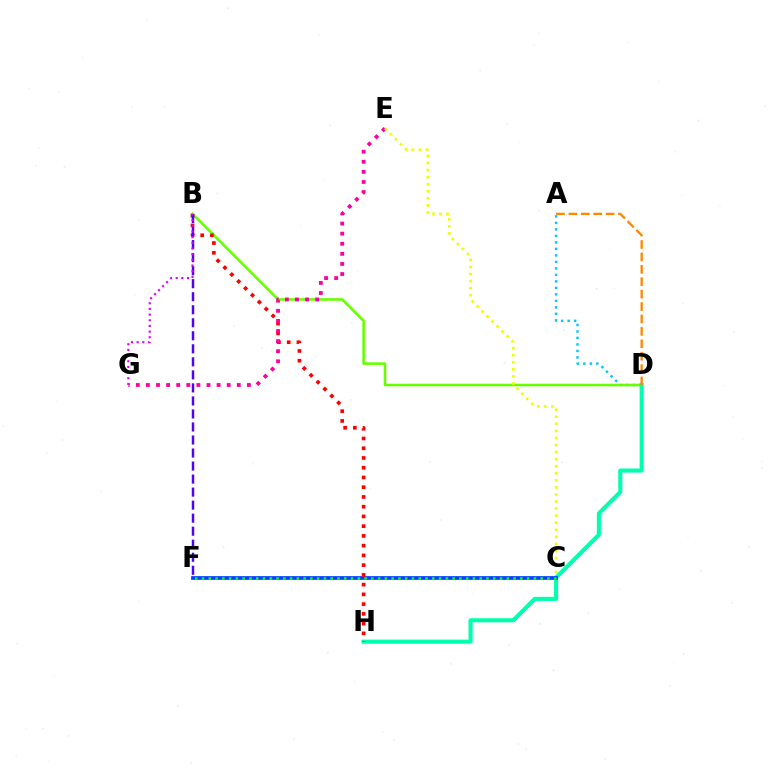{('A', 'D'): [{'color': '#00c7ff', 'line_style': 'dotted', 'thickness': 1.77}, {'color': '#ff8800', 'line_style': 'dashed', 'thickness': 1.69}], ('B', 'D'): [{'color': '#66ff00', 'line_style': 'solid', 'thickness': 1.85}], ('D', 'H'): [{'color': '#00ffaf', 'line_style': 'solid', 'thickness': 2.95}], ('C', 'F'): [{'color': '#003fff', 'line_style': 'solid', 'thickness': 2.68}, {'color': '#00ff27', 'line_style': 'dotted', 'thickness': 1.84}], ('B', 'H'): [{'color': '#ff0000', 'line_style': 'dotted', 'thickness': 2.65}], ('B', 'F'): [{'color': '#4f00ff', 'line_style': 'dashed', 'thickness': 1.77}], ('B', 'G'): [{'color': '#d600ff', 'line_style': 'dotted', 'thickness': 1.54}], ('E', 'G'): [{'color': '#ff00a0', 'line_style': 'dotted', 'thickness': 2.74}], ('C', 'E'): [{'color': '#eeff00', 'line_style': 'dotted', 'thickness': 1.92}]}